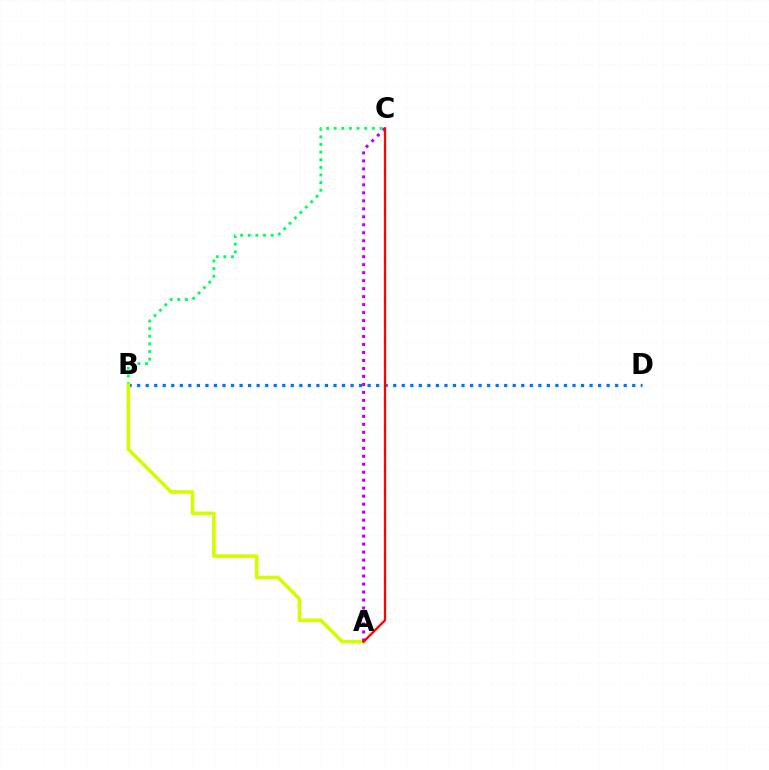{('B', 'C'): [{'color': '#00ff5c', 'line_style': 'dotted', 'thickness': 2.07}], ('B', 'D'): [{'color': '#0074ff', 'line_style': 'dotted', 'thickness': 2.32}], ('A', 'B'): [{'color': '#d1ff00', 'line_style': 'solid', 'thickness': 2.6}], ('A', 'C'): [{'color': '#b900ff', 'line_style': 'dotted', 'thickness': 2.17}, {'color': '#ff0000', 'line_style': 'solid', 'thickness': 1.64}]}